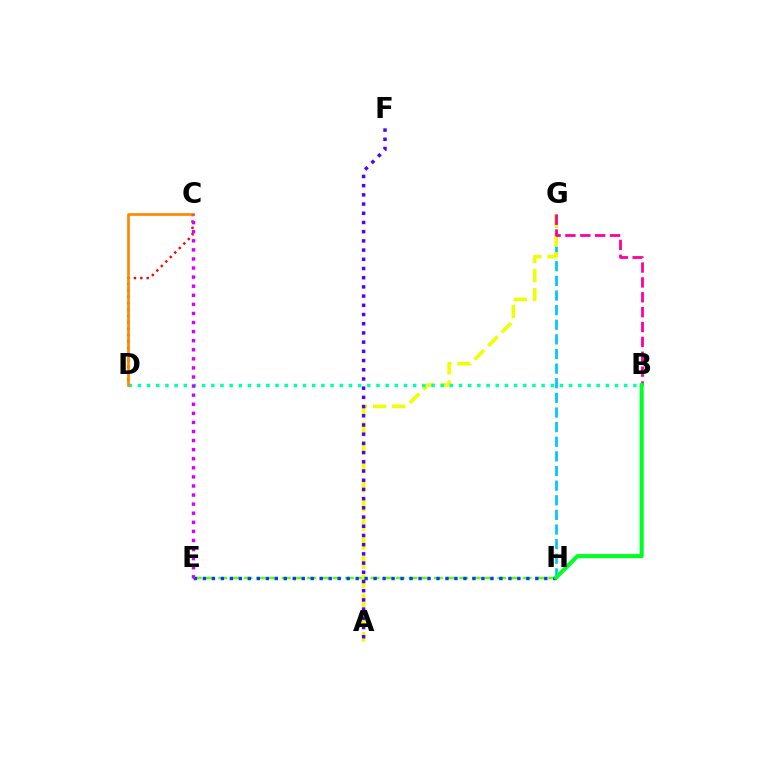{('G', 'H'): [{'color': '#00c7ff', 'line_style': 'dashed', 'thickness': 1.99}], ('E', 'H'): [{'color': '#66ff00', 'line_style': 'dashed', 'thickness': 1.72}, {'color': '#003fff', 'line_style': 'dotted', 'thickness': 2.44}], ('A', 'G'): [{'color': '#eeff00', 'line_style': 'dashed', 'thickness': 2.59}], ('B', 'G'): [{'color': '#ff00a0', 'line_style': 'dashed', 'thickness': 2.02}], ('B', 'D'): [{'color': '#00ffaf', 'line_style': 'dotted', 'thickness': 2.49}], ('A', 'F'): [{'color': '#4f00ff', 'line_style': 'dotted', 'thickness': 2.5}], ('C', 'D'): [{'color': '#ff0000', 'line_style': 'dotted', 'thickness': 1.73}, {'color': '#ff8800', 'line_style': 'solid', 'thickness': 1.95}], ('B', 'H'): [{'color': '#00ff27', 'line_style': 'solid', 'thickness': 2.95}], ('C', 'E'): [{'color': '#d600ff', 'line_style': 'dotted', 'thickness': 2.47}]}